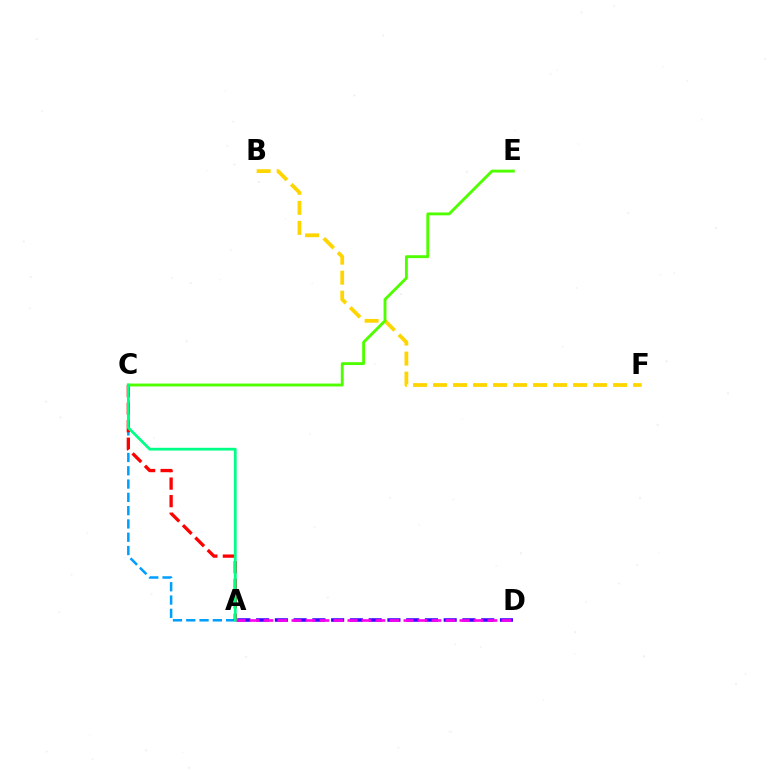{('B', 'F'): [{'color': '#ffd500', 'line_style': 'dashed', 'thickness': 2.72}], ('A', 'C'): [{'color': '#009eff', 'line_style': 'dashed', 'thickness': 1.81}, {'color': '#ff0000', 'line_style': 'dashed', 'thickness': 2.38}, {'color': '#00ff86', 'line_style': 'solid', 'thickness': 1.98}], ('A', 'D'): [{'color': '#3700ff', 'line_style': 'dashed', 'thickness': 2.55}, {'color': '#ff00ed', 'line_style': 'dashed', 'thickness': 1.9}], ('C', 'E'): [{'color': '#4fff00', 'line_style': 'solid', 'thickness': 2.07}]}